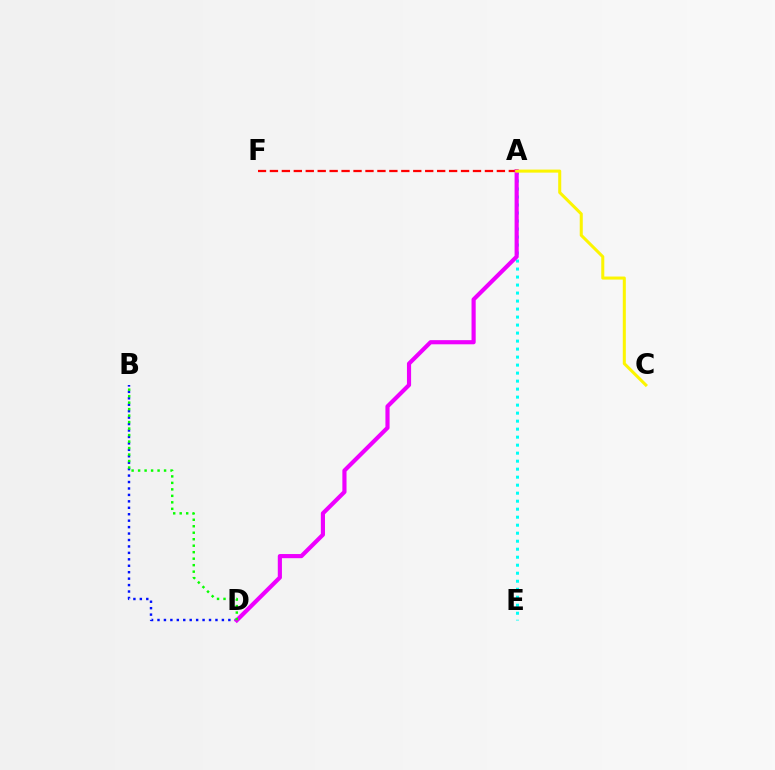{('A', 'E'): [{'color': '#00fff6', 'line_style': 'dotted', 'thickness': 2.17}], ('B', 'D'): [{'color': '#0010ff', 'line_style': 'dotted', 'thickness': 1.75}, {'color': '#08ff00', 'line_style': 'dotted', 'thickness': 1.76}], ('A', 'F'): [{'color': '#ff0000', 'line_style': 'dashed', 'thickness': 1.62}], ('A', 'D'): [{'color': '#ee00ff', 'line_style': 'solid', 'thickness': 2.99}], ('A', 'C'): [{'color': '#fcf500', 'line_style': 'solid', 'thickness': 2.19}]}